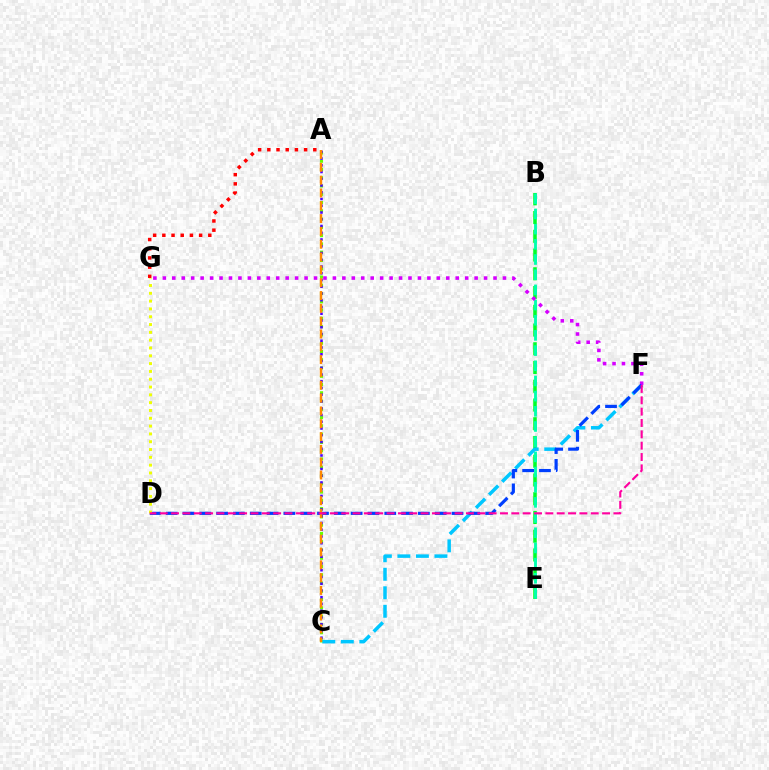{('A', 'C'): [{'color': '#66ff00', 'line_style': 'dotted', 'thickness': 2.25}, {'color': '#4f00ff', 'line_style': 'dotted', 'thickness': 1.83}, {'color': '#ff8800', 'line_style': 'dashed', 'thickness': 1.74}], ('B', 'E'): [{'color': '#00ff27', 'line_style': 'dashed', 'thickness': 2.55}, {'color': '#00ffaf', 'line_style': 'dashed', 'thickness': 2.06}], ('C', 'F'): [{'color': '#00c7ff', 'line_style': 'dashed', 'thickness': 2.52}], ('F', 'G'): [{'color': '#d600ff', 'line_style': 'dotted', 'thickness': 2.57}], ('D', 'F'): [{'color': '#003fff', 'line_style': 'dashed', 'thickness': 2.28}, {'color': '#ff00a0', 'line_style': 'dashed', 'thickness': 1.54}], ('A', 'G'): [{'color': '#ff0000', 'line_style': 'dotted', 'thickness': 2.5}], ('D', 'G'): [{'color': '#eeff00', 'line_style': 'dotted', 'thickness': 2.12}]}